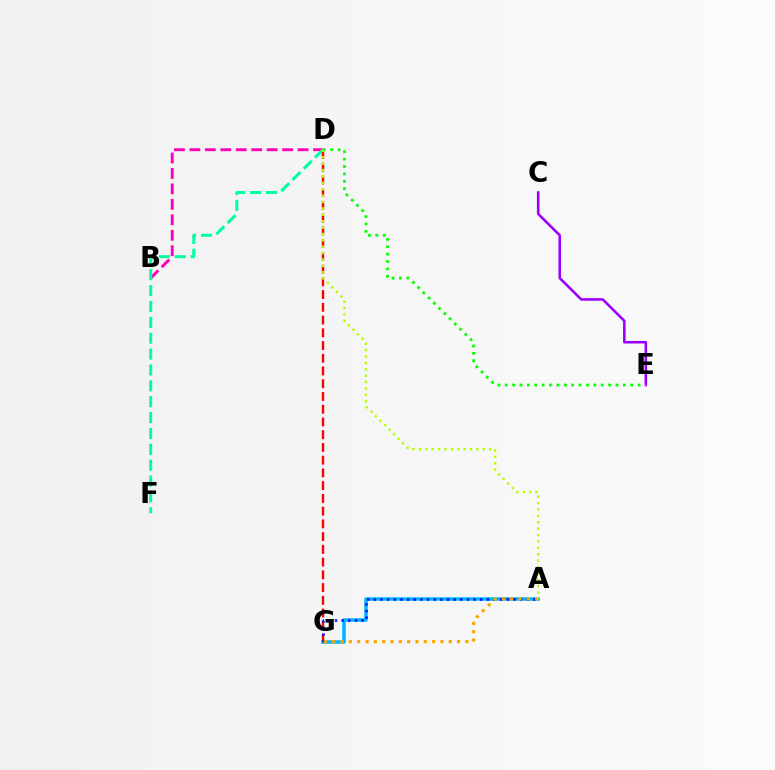{('B', 'D'): [{'color': '#ff00bd', 'line_style': 'dashed', 'thickness': 2.1}], ('D', 'F'): [{'color': '#00ff9d', 'line_style': 'dashed', 'thickness': 2.16}], ('C', 'E'): [{'color': '#9b00ff', 'line_style': 'solid', 'thickness': 1.85}], ('D', 'G'): [{'color': '#ff0000', 'line_style': 'dashed', 'thickness': 1.73}], ('A', 'G'): [{'color': '#00b5ff', 'line_style': 'solid', 'thickness': 2.53}, {'color': '#0010ff', 'line_style': 'dotted', 'thickness': 1.81}, {'color': '#ffa500', 'line_style': 'dotted', 'thickness': 2.26}], ('D', 'E'): [{'color': '#08ff00', 'line_style': 'dotted', 'thickness': 2.01}], ('A', 'D'): [{'color': '#b3ff00', 'line_style': 'dotted', 'thickness': 1.74}]}